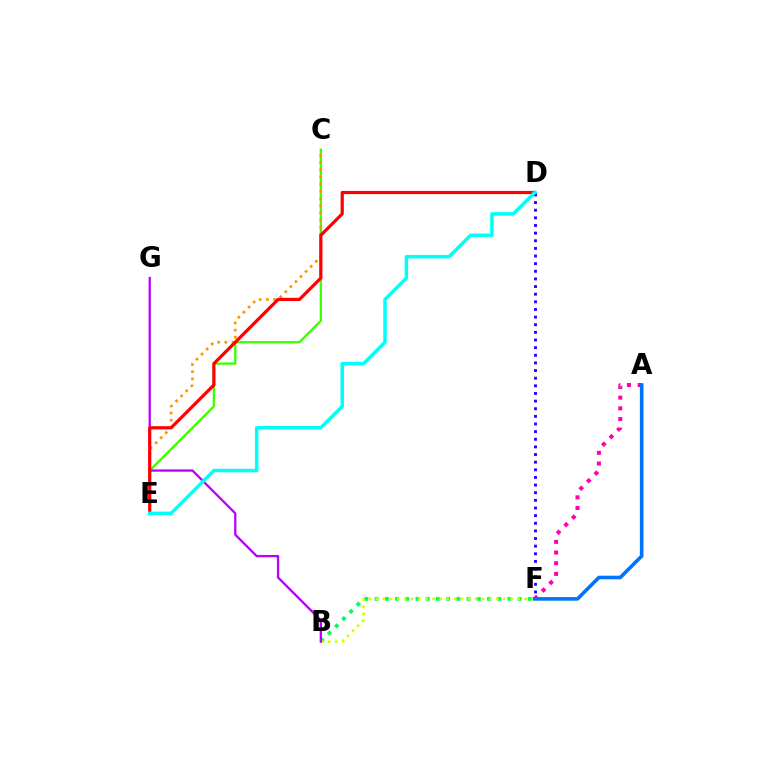{('D', 'F'): [{'color': '#2500ff', 'line_style': 'dotted', 'thickness': 2.07}], ('B', 'F'): [{'color': '#00ff5c', 'line_style': 'dotted', 'thickness': 2.78}, {'color': '#d1ff00', 'line_style': 'dotted', 'thickness': 1.92}], ('C', 'E'): [{'color': '#3dff00', 'line_style': 'solid', 'thickness': 1.67}, {'color': '#ff9400', 'line_style': 'dotted', 'thickness': 1.95}], ('A', 'F'): [{'color': '#ff00ac', 'line_style': 'dotted', 'thickness': 2.9}, {'color': '#0074ff', 'line_style': 'solid', 'thickness': 2.6}], ('B', 'G'): [{'color': '#b900ff', 'line_style': 'solid', 'thickness': 1.65}], ('D', 'E'): [{'color': '#ff0000', 'line_style': 'solid', 'thickness': 2.3}, {'color': '#00fff6', 'line_style': 'solid', 'thickness': 2.51}]}